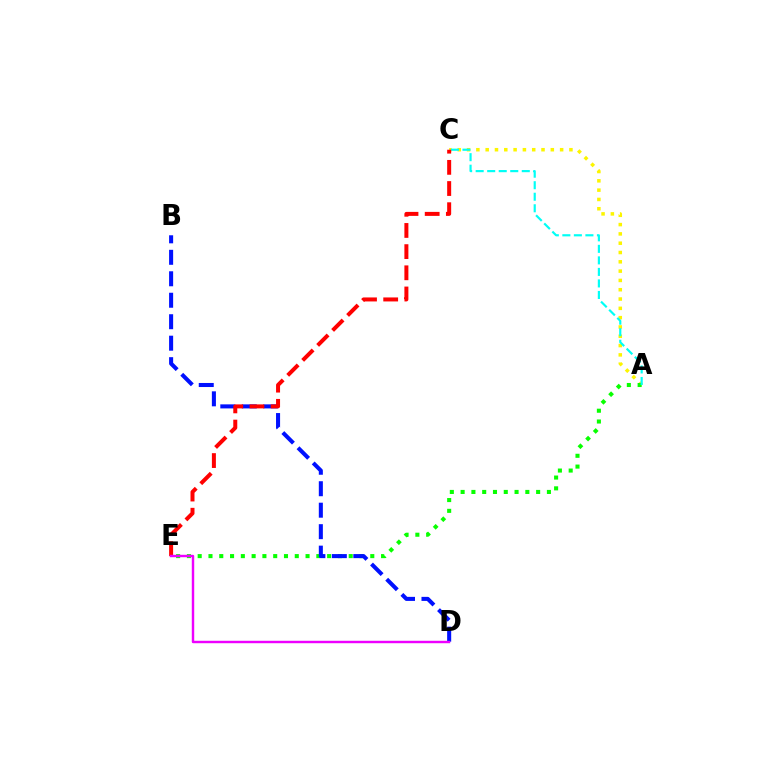{('A', 'C'): [{'color': '#fcf500', 'line_style': 'dotted', 'thickness': 2.53}, {'color': '#00fff6', 'line_style': 'dashed', 'thickness': 1.57}], ('A', 'E'): [{'color': '#08ff00', 'line_style': 'dotted', 'thickness': 2.93}], ('B', 'D'): [{'color': '#0010ff', 'line_style': 'dashed', 'thickness': 2.92}], ('C', 'E'): [{'color': '#ff0000', 'line_style': 'dashed', 'thickness': 2.88}], ('D', 'E'): [{'color': '#ee00ff', 'line_style': 'solid', 'thickness': 1.75}]}